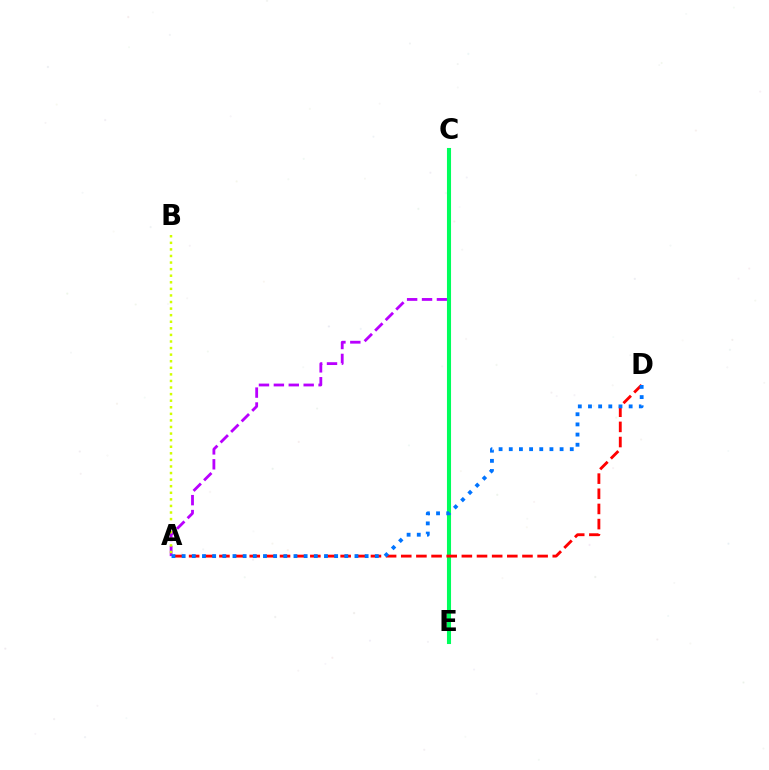{('A', 'C'): [{'color': '#b900ff', 'line_style': 'dashed', 'thickness': 2.02}], ('A', 'B'): [{'color': '#d1ff00', 'line_style': 'dotted', 'thickness': 1.79}], ('C', 'E'): [{'color': '#00ff5c', 'line_style': 'solid', 'thickness': 2.93}], ('A', 'D'): [{'color': '#ff0000', 'line_style': 'dashed', 'thickness': 2.06}, {'color': '#0074ff', 'line_style': 'dotted', 'thickness': 2.76}]}